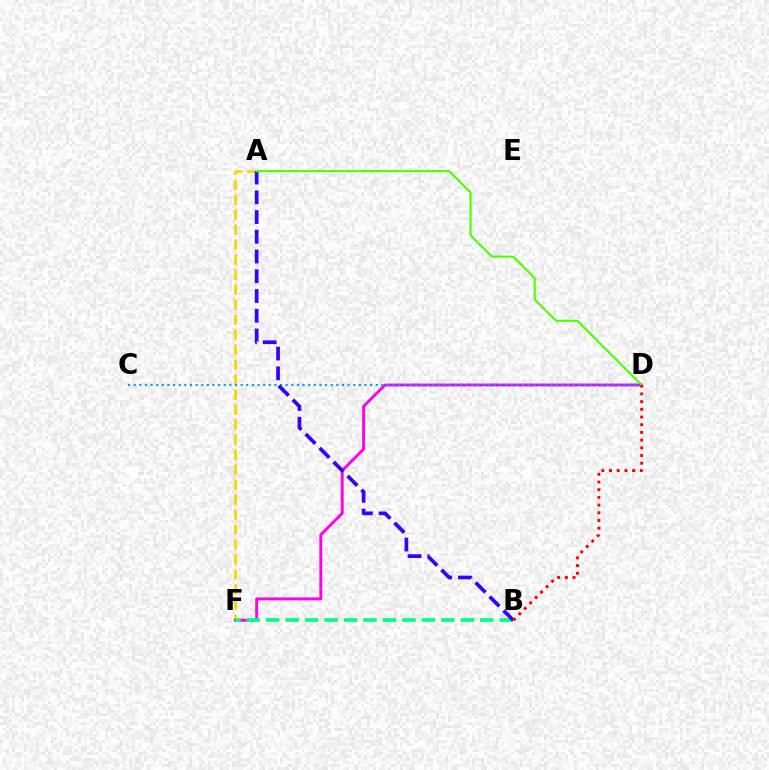{('A', 'F'): [{'color': '#ffd500', 'line_style': 'dashed', 'thickness': 2.04}], ('D', 'F'): [{'color': '#ff00ed', 'line_style': 'solid', 'thickness': 2.1}], ('C', 'D'): [{'color': '#009eff', 'line_style': 'dotted', 'thickness': 1.53}], ('B', 'F'): [{'color': '#00ff86', 'line_style': 'dashed', 'thickness': 2.64}], ('A', 'B'): [{'color': '#3700ff', 'line_style': 'dashed', 'thickness': 2.68}], ('A', 'D'): [{'color': '#4fff00', 'line_style': 'solid', 'thickness': 1.51}], ('B', 'D'): [{'color': '#ff0000', 'line_style': 'dotted', 'thickness': 2.09}]}